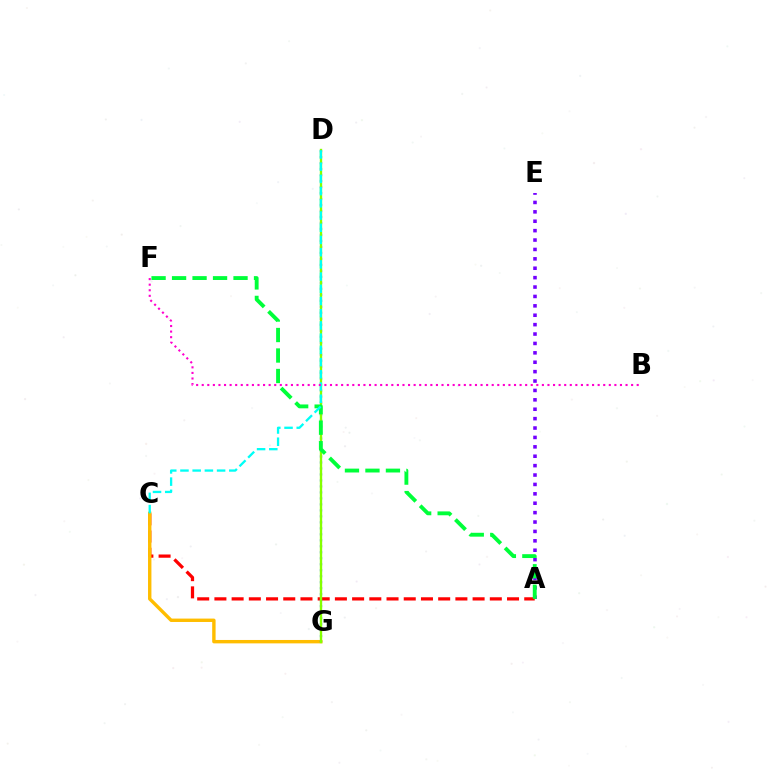{('A', 'E'): [{'color': '#7200ff', 'line_style': 'dotted', 'thickness': 2.55}], ('A', 'C'): [{'color': '#ff0000', 'line_style': 'dashed', 'thickness': 2.34}], ('C', 'G'): [{'color': '#ffbd00', 'line_style': 'solid', 'thickness': 2.45}], ('D', 'G'): [{'color': '#004bff', 'line_style': 'dotted', 'thickness': 1.63}, {'color': '#84ff00', 'line_style': 'solid', 'thickness': 1.7}], ('A', 'F'): [{'color': '#00ff39', 'line_style': 'dashed', 'thickness': 2.78}], ('C', 'D'): [{'color': '#00fff6', 'line_style': 'dashed', 'thickness': 1.66}], ('B', 'F'): [{'color': '#ff00cf', 'line_style': 'dotted', 'thickness': 1.52}]}